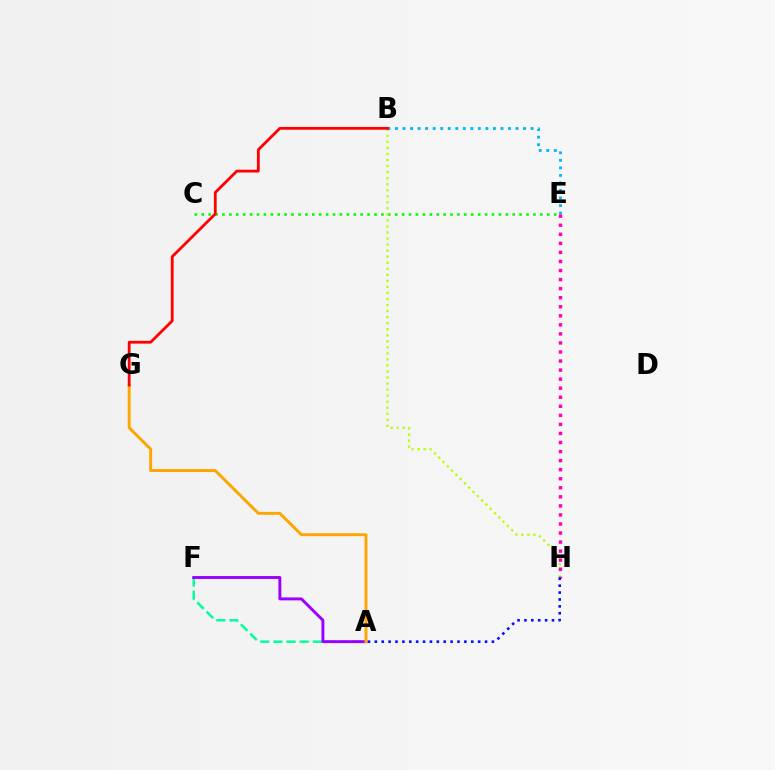{('C', 'E'): [{'color': '#08ff00', 'line_style': 'dotted', 'thickness': 1.88}], ('B', 'H'): [{'color': '#b3ff00', 'line_style': 'dotted', 'thickness': 1.64}], ('A', 'F'): [{'color': '#00ff9d', 'line_style': 'dashed', 'thickness': 1.79}, {'color': '#9b00ff', 'line_style': 'solid', 'thickness': 2.11}], ('B', 'E'): [{'color': '#00b5ff', 'line_style': 'dotted', 'thickness': 2.05}], ('E', 'H'): [{'color': '#ff00bd', 'line_style': 'dotted', 'thickness': 2.46}], ('A', 'H'): [{'color': '#0010ff', 'line_style': 'dotted', 'thickness': 1.87}], ('A', 'G'): [{'color': '#ffa500', 'line_style': 'solid', 'thickness': 2.11}], ('B', 'G'): [{'color': '#ff0000', 'line_style': 'solid', 'thickness': 2.01}]}